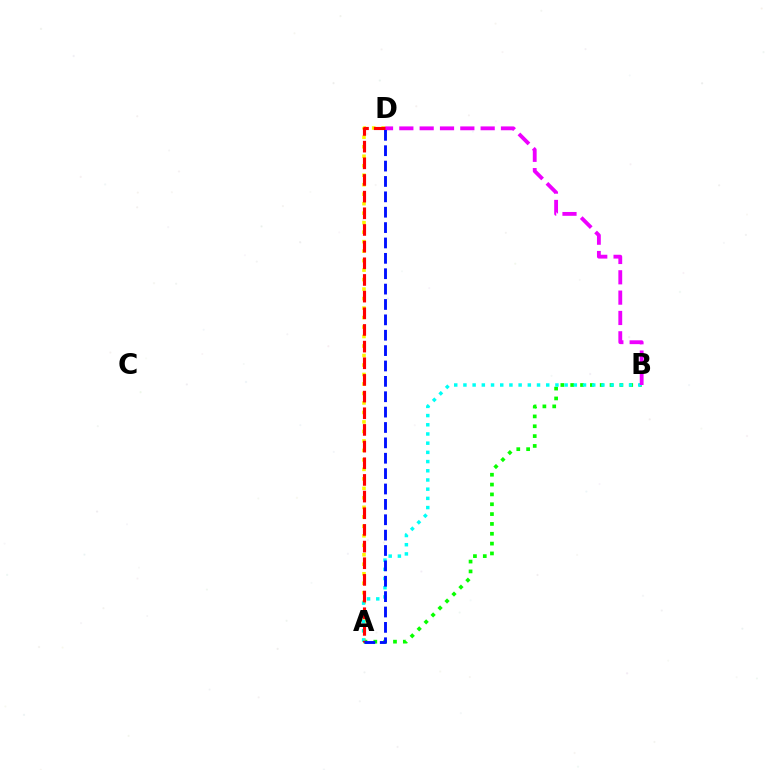{('A', 'D'): [{'color': '#fcf500', 'line_style': 'dotted', 'thickness': 2.58}, {'color': '#ff0000', 'line_style': 'dashed', 'thickness': 2.26}, {'color': '#0010ff', 'line_style': 'dashed', 'thickness': 2.09}], ('A', 'B'): [{'color': '#08ff00', 'line_style': 'dotted', 'thickness': 2.67}, {'color': '#00fff6', 'line_style': 'dotted', 'thickness': 2.5}], ('B', 'D'): [{'color': '#ee00ff', 'line_style': 'dashed', 'thickness': 2.76}]}